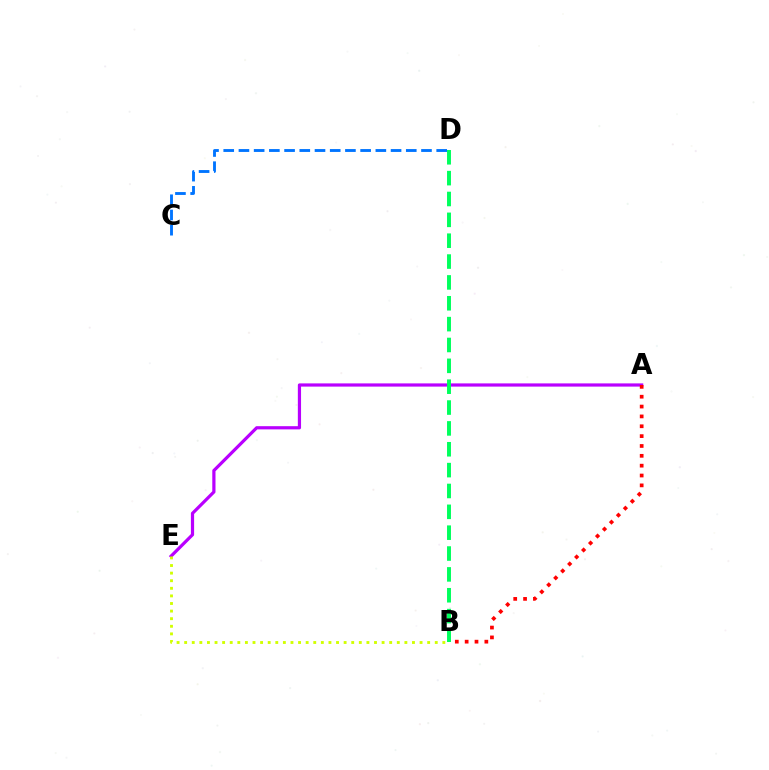{('A', 'E'): [{'color': '#b900ff', 'line_style': 'solid', 'thickness': 2.31}], ('B', 'E'): [{'color': '#d1ff00', 'line_style': 'dotted', 'thickness': 2.06}], ('B', 'D'): [{'color': '#00ff5c', 'line_style': 'dashed', 'thickness': 2.83}], ('A', 'B'): [{'color': '#ff0000', 'line_style': 'dotted', 'thickness': 2.68}], ('C', 'D'): [{'color': '#0074ff', 'line_style': 'dashed', 'thickness': 2.07}]}